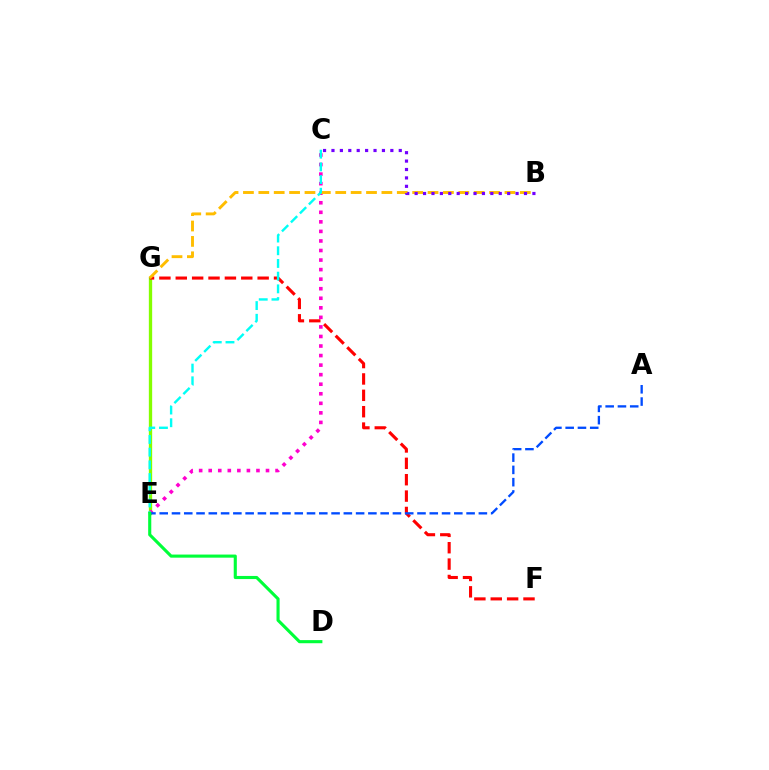{('E', 'G'): [{'color': '#84ff00', 'line_style': 'solid', 'thickness': 2.39}], ('C', 'E'): [{'color': '#ff00cf', 'line_style': 'dotted', 'thickness': 2.59}, {'color': '#00fff6', 'line_style': 'dashed', 'thickness': 1.73}], ('F', 'G'): [{'color': '#ff0000', 'line_style': 'dashed', 'thickness': 2.22}], ('B', 'G'): [{'color': '#ffbd00', 'line_style': 'dashed', 'thickness': 2.09}], ('A', 'E'): [{'color': '#004bff', 'line_style': 'dashed', 'thickness': 1.67}], ('B', 'C'): [{'color': '#7200ff', 'line_style': 'dotted', 'thickness': 2.29}], ('D', 'E'): [{'color': '#00ff39', 'line_style': 'solid', 'thickness': 2.24}]}